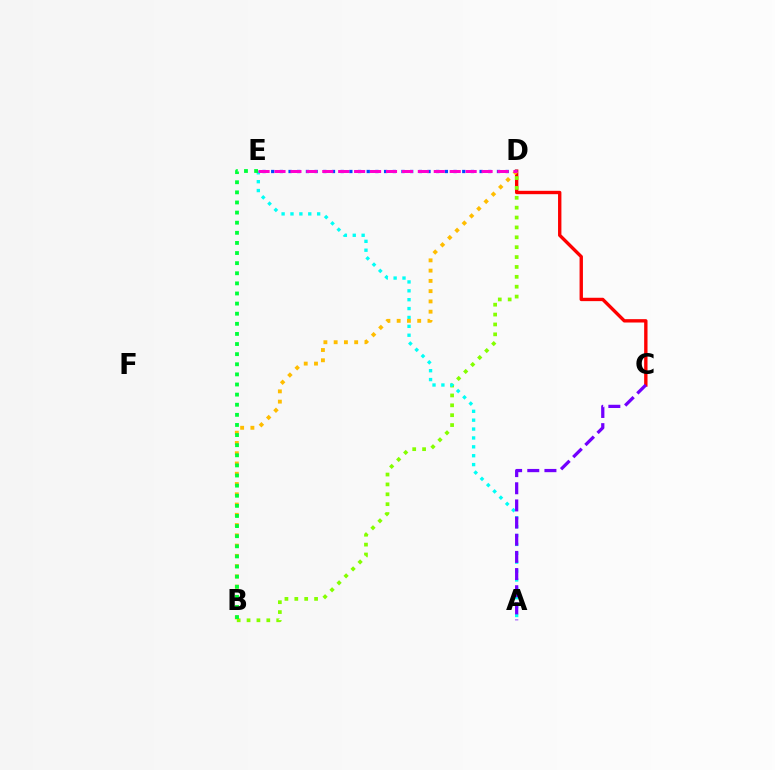{('C', 'D'): [{'color': '#ff0000', 'line_style': 'solid', 'thickness': 2.42}], ('B', 'D'): [{'color': '#84ff00', 'line_style': 'dotted', 'thickness': 2.68}, {'color': '#ffbd00', 'line_style': 'dotted', 'thickness': 2.79}], ('A', 'E'): [{'color': '#00fff6', 'line_style': 'dotted', 'thickness': 2.41}], ('D', 'E'): [{'color': '#004bff', 'line_style': 'dotted', 'thickness': 2.36}, {'color': '#ff00cf', 'line_style': 'dashed', 'thickness': 2.16}], ('B', 'E'): [{'color': '#00ff39', 'line_style': 'dotted', 'thickness': 2.75}], ('A', 'C'): [{'color': '#7200ff', 'line_style': 'dashed', 'thickness': 2.33}]}